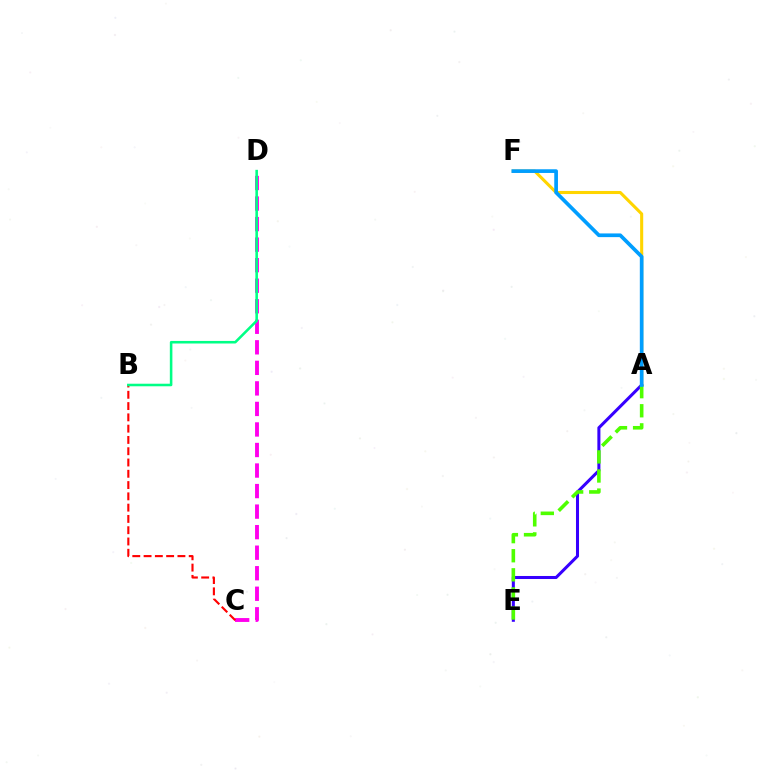{('C', 'D'): [{'color': '#ff00ed', 'line_style': 'dashed', 'thickness': 2.79}], ('B', 'C'): [{'color': '#ff0000', 'line_style': 'dashed', 'thickness': 1.53}], ('A', 'F'): [{'color': '#ffd500', 'line_style': 'solid', 'thickness': 2.22}, {'color': '#009eff', 'line_style': 'solid', 'thickness': 2.66}], ('A', 'E'): [{'color': '#3700ff', 'line_style': 'solid', 'thickness': 2.19}, {'color': '#4fff00', 'line_style': 'dashed', 'thickness': 2.59}], ('B', 'D'): [{'color': '#00ff86', 'line_style': 'solid', 'thickness': 1.84}]}